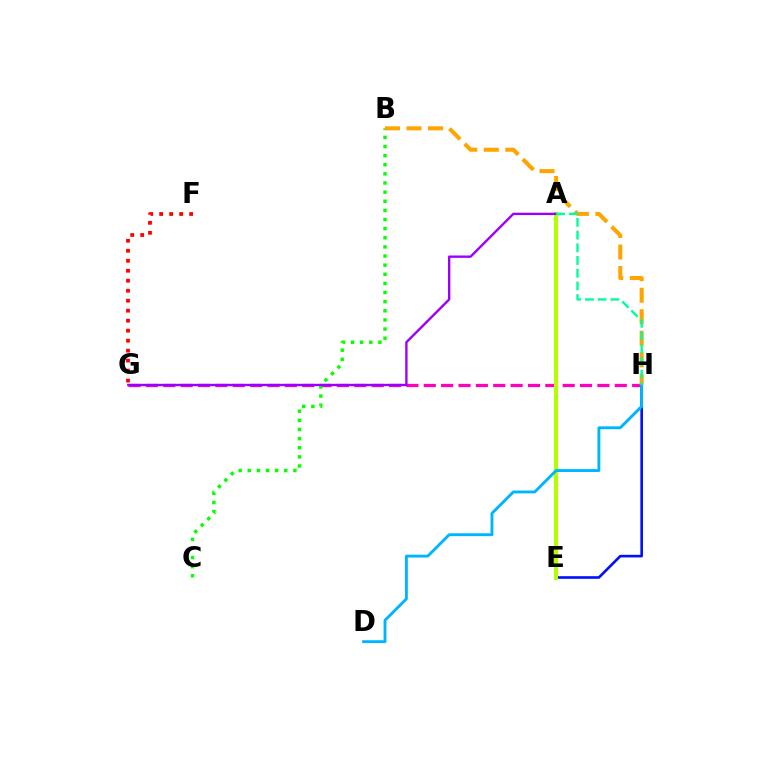{('E', 'H'): [{'color': '#0010ff', 'line_style': 'solid', 'thickness': 1.89}], ('G', 'H'): [{'color': '#ff00bd', 'line_style': 'dashed', 'thickness': 2.36}], ('A', 'E'): [{'color': '#b3ff00', 'line_style': 'solid', 'thickness': 2.92}], ('B', 'C'): [{'color': '#08ff00', 'line_style': 'dotted', 'thickness': 2.48}], ('B', 'H'): [{'color': '#ffa500', 'line_style': 'dashed', 'thickness': 2.92}], ('F', 'G'): [{'color': '#ff0000', 'line_style': 'dotted', 'thickness': 2.71}], ('A', 'G'): [{'color': '#9b00ff', 'line_style': 'solid', 'thickness': 1.7}], ('D', 'H'): [{'color': '#00b5ff', 'line_style': 'solid', 'thickness': 2.07}], ('A', 'H'): [{'color': '#00ff9d', 'line_style': 'dashed', 'thickness': 1.73}]}